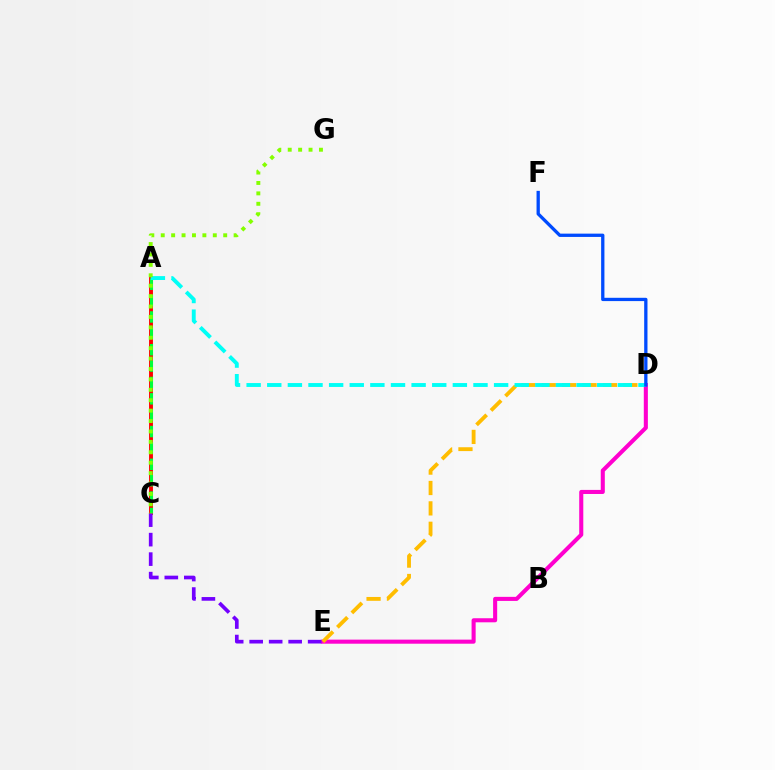{('D', 'E'): [{'color': '#ff00cf', 'line_style': 'solid', 'thickness': 2.93}, {'color': '#ffbd00', 'line_style': 'dashed', 'thickness': 2.77}], ('A', 'C'): [{'color': '#ff0000', 'line_style': 'solid', 'thickness': 2.81}, {'color': '#00ff39', 'line_style': 'dashed', 'thickness': 2.22}], ('C', 'E'): [{'color': '#7200ff', 'line_style': 'dashed', 'thickness': 2.65}], ('A', 'D'): [{'color': '#00fff6', 'line_style': 'dashed', 'thickness': 2.8}], ('D', 'F'): [{'color': '#004bff', 'line_style': 'solid', 'thickness': 2.37}], ('C', 'G'): [{'color': '#84ff00', 'line_style': 'dotted', 'thickness': 2.83}]}